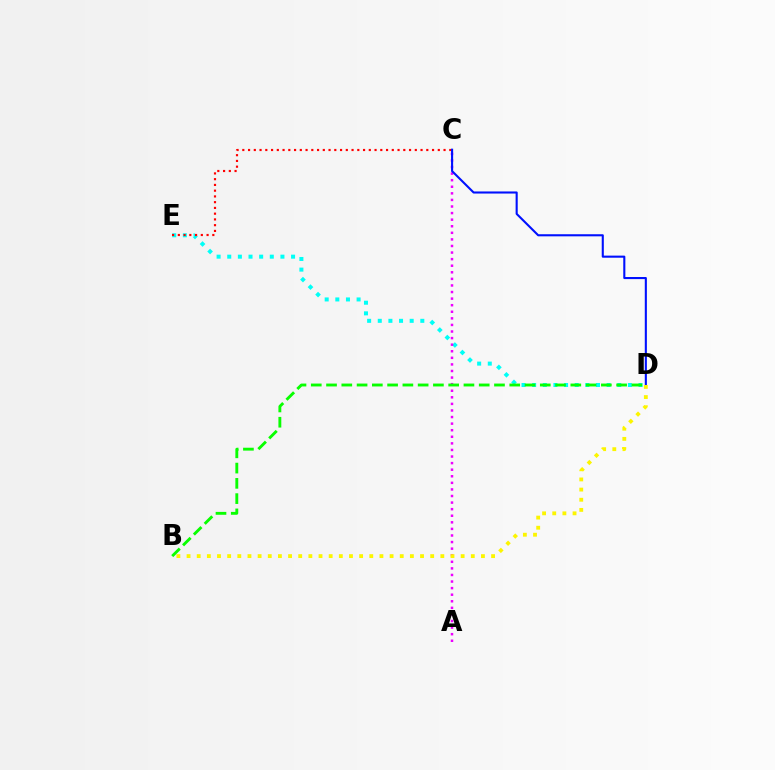{('D', 'E'): [{'color': '#00fff6', 'line_style': 'dotted', 'thickness': 2.89}], ('C', 'E'): [{'color': '#ff0000', 'line_style': 'dotted', 'thickness': 1.56}], ('A', 'C'): [{'color': '#ee00ff', 'line_style': 'dotted', 'thickness': 1.79}], ('C', 'D'): [{'color': '#0010ff', 'line_style': 'solid', 'thickness': 1.51}], ('B', 'D'): [{'color': '#fcf500', 'line_style': 'dotted', 'thickness': 2.76}, {'color': '#08ff00', 'line_style': 'dashed', 'thickness': 2.07}]}